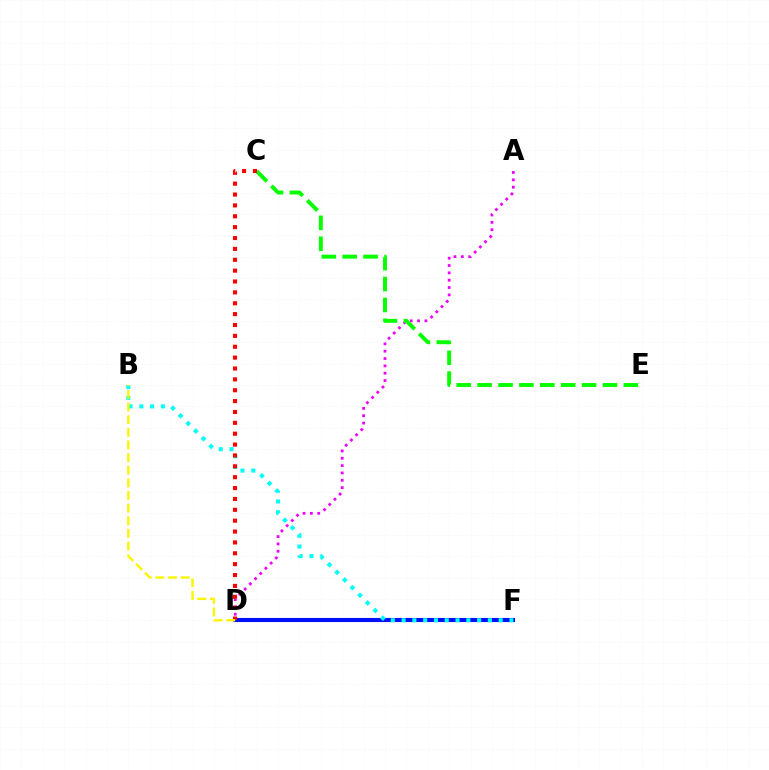{('A', 'D'): [{'color': '#ee00ff', 'line_style': 'dotted', 'thickness': 1.99}], ('D', 'F'): [{'color': '#0010ff', 'line_style': 'solid', 'thickness': 2.95}], ('B', 'F'): [{'color': '#00fff6', 'line_style': 'dotted', 'thickness': 2.93}], ('C', 'E'): [{'color': '#08ff00', 'line_style': 'dashed', 'thickness': 2.84}], ('C', 'D'): [{'color': '#ff0000', 'line_style': 'dotted', 'thickness': 2.95}], ('B', 'D'): [{'color': '#fcf500', 'line_style': 'dashed', 'thickness': 1.72}]}